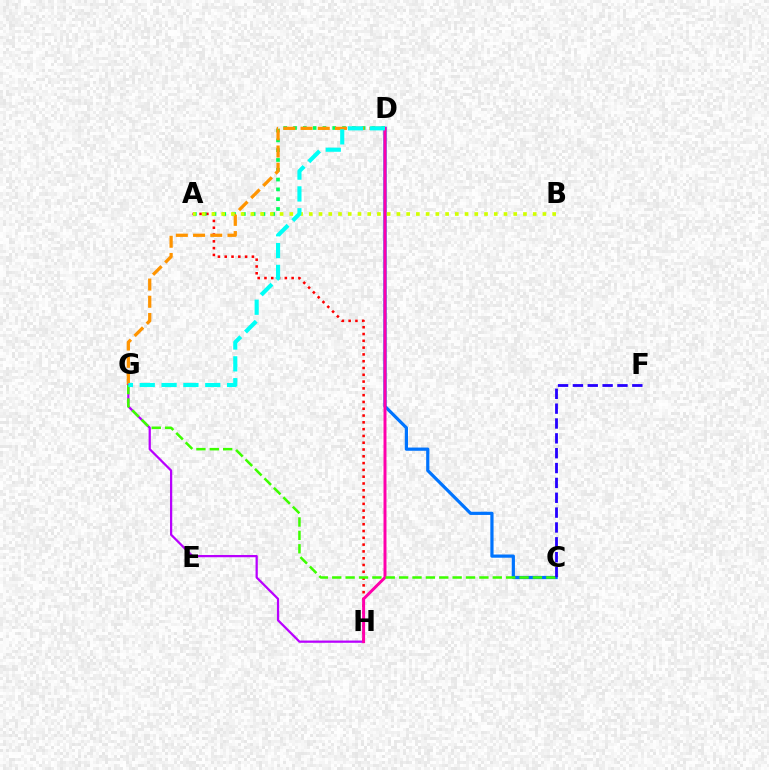{('A', 'H'): [{'color': '#ff0000', 'line_style': 'dotted', 'thickness': 1.85}], ('C', 'D'): [{'color': '#0074ff', 'line_style': 'solid', 'thickness': 2.31}], ('A', 'D'): [{'color': '#00ff5c', 'line_style': 'dotted', 'thickness': 2.66}], ('D', 'G'): [{'color': '#ff9400', 'line_style': 'dashed', 'thickness': 2.34}, {'color': '#00fff6', 'line_style': 'dashed', 'thickness': 2.97}], ('G', 'H'): [{'color': '#b900ff', 'line_style': 'solid', 'thickness': 1.62}], ('D', 'H'): [{'color': '#ff00ac', 'line_style': 'solid', 'thickness': 2.14}], ('C', 'G'): [{'color': '#3dff00', 'line_style': 'dashed', 'thickness': 1.82}], ('A', 'B'): [{'color': '#d1ff00', 'line_style': 'dotted', 'thickness': 2.65}], ('C', 'F'): [{'color': '#2500ff', 'line_style': 'dashed', 'thickness': 2.02}]}